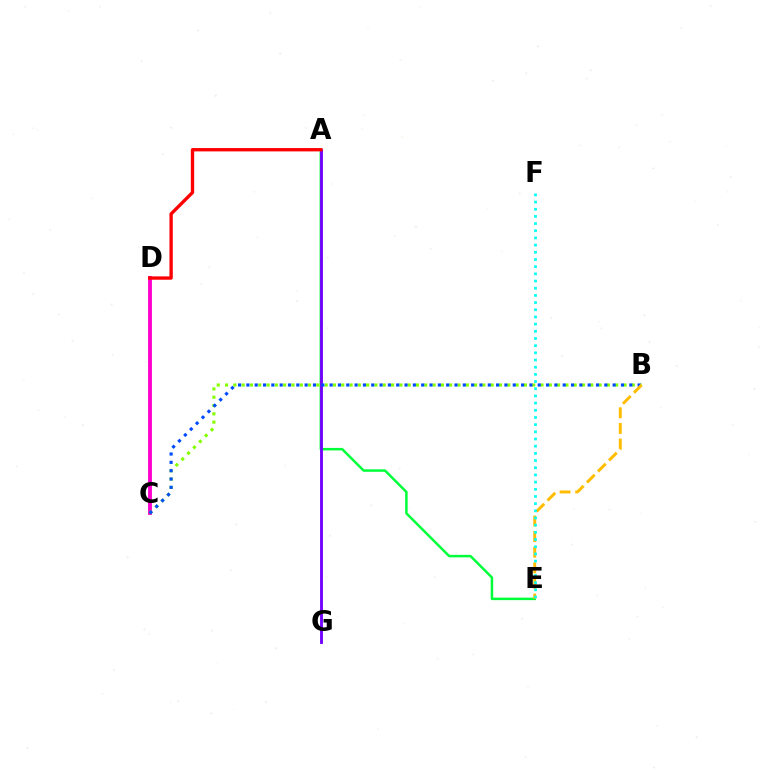{('A', 'E'): [{'color': '#00ff39', 'line_style': 'solid', 'thickness': 1.79}], ('C', 'D'): [{'color': '#ff00cf', 'line_style': 'solid', 'thickness': 2.78}], ('B', 'C'): [{'color': '#84ff00', 'line_style': 'dotted', 'thickness': 2.26}, {'color': '#004bff', 'line_style': 'dotted', 'thickness': 2.26}], ('A', 'G'): [{'color': '#7200ff', 'line_style': 'solid', 'thickness': 2.06}], ('B', 'E'): [{'color': '#ffbd00', 'line_style': 'dashed', 'thickness': 2.12}], ('E', 'F'): [{'color': '#00fff6', 'line_style': 'dotted', 'thickness': 1.95}], ('A', 'D'): [{'color': '#ff0000', 'line_style': 'solid', 'thickness': 2.41}]}